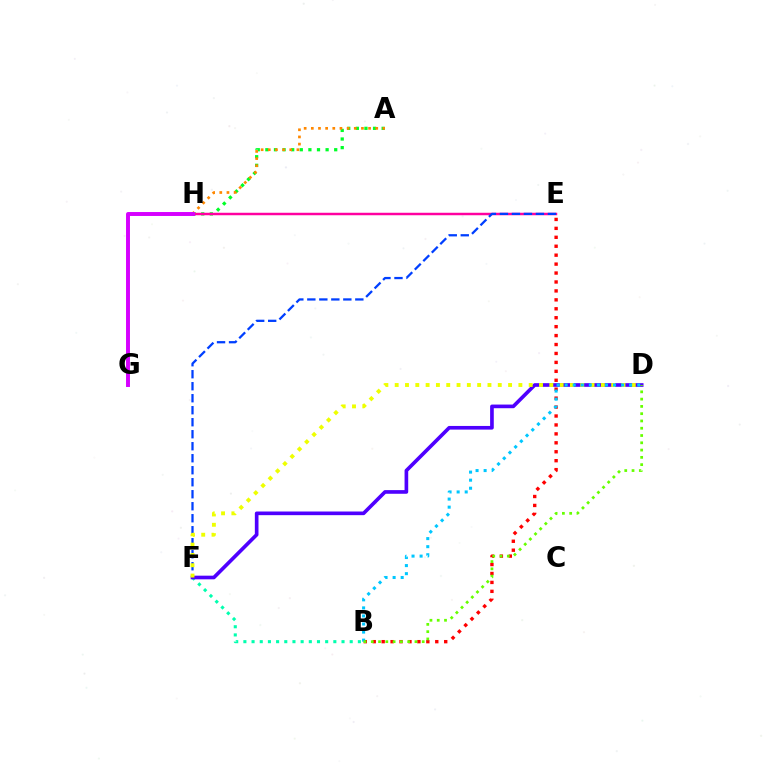{('A', 'H'): [{'color': '#00ff27', 'line_style': 'dotted', 'thickness': 2.34}, {'color': '#ff8800', 'line_style': 'dotted', 'thickness': 1.94}], ('B', 'E'): [{'color': '#ff0000', 'line_style': 'dotted', 'thickness': 2.43}], ('E', 'H'): [{'color': '#ff00a0', 'line_style': 'solid', 'thickness': 1.78}], ('B', 'F'): [{'color': '#00ffaf', 'line_style': 'dotted', 'thickness': 2.22}], ('G', 'H'): [{'color': '#d600ff', 'line_style': 'solid', 'thickness': 2.83}], ('E', 'F'): [{'color': '#003fff', 'line_style': 'dashed', 'thickness': 1.63}], ('D', 'F'): [{'color': '#4f00ff', 'line_style': 'solid', 'thickness': 2.63}, {'color': '#eeff00', 'line_style': 'dotted', 'thickness': 2.8}], ('B', 'D'): [{'color': '#00c7ff', 'line_style': 'dotted', 'thickness': 2.19}, {'color': '#66ff00', 'line_style': 'dotted', 'thickness': 1.98}]}